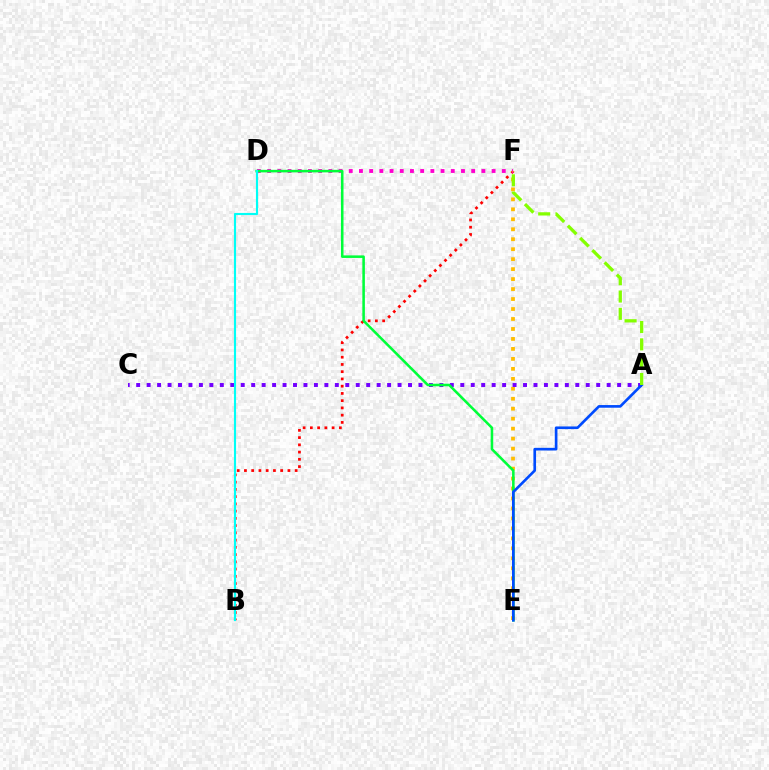{('B', 'F'): [{'color': '#ff0000', 'line_style': 'dotted', 'thickness': 1.97}], ('D', 'F'): [{'color': '#ff00cf', 'line_style': 'dotted', 'thickness': 2.77}], ('E', 'F'): [{'color': '#ffbd00', 'line_style': 'dotted', 'thickness': 2.71}], ('A', 'C'): [{'color': '#7200ff', 'line_style': 'dotted', 'thickness': 2.84}], ('D', 'E'): [{'color': '#00ff39', 'line_style': 'solid', 'thickness': 1.84}], ('A', 'E'): [{'color': '#004bff', 'line_style': 'solid', 'thickness': 1.91}], ('B', 'D'): [{'color': '#00fff6', 'line_style': 'solid', 'thickness': 1.54}], ('A', 'F'): [{'color': '#84ff00', 'line_style': 'dashed', 'thickness': 2.35}]}